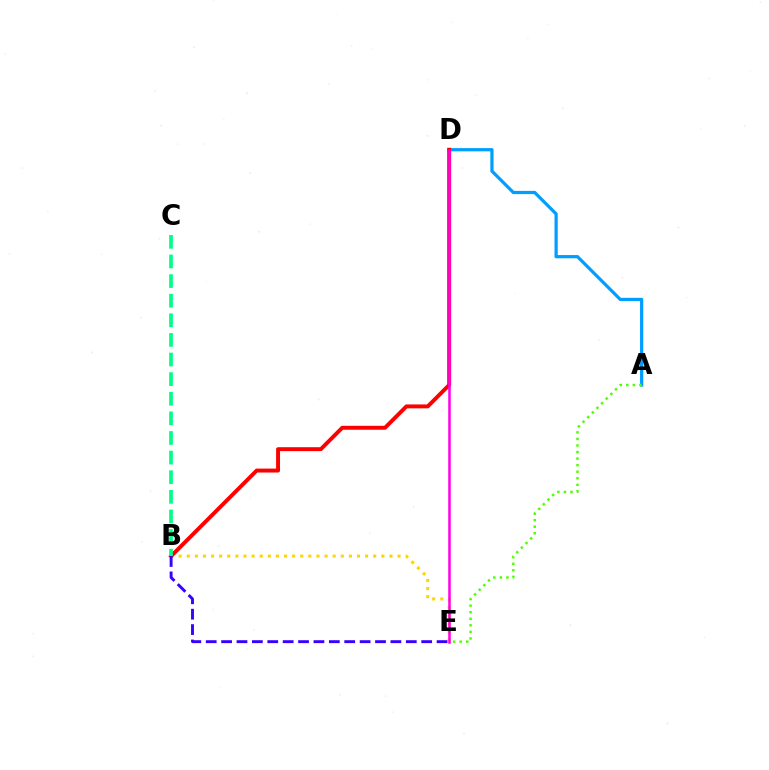{('B', 'E'): [{'color': '#ffd500', 'line_style': 'dotted', 'thickness': 2.2}, {'color': '#3700ff', 'line_style': 'dashed', 'thickness': 2.09}], ('A', 'D'): [{'color': '#009eff', 'line_style': 'solid', 'thickness': 2.33}], ('B', 'D'): [{'color': '#ff0000', 'line_style': 'solid', 'thickness': 2.83}], ('D', 'E'): [{'color': '#ff00ed', 'line_style': 'solid', 'thickness': 1.82}], ('A', 'E'): [{'color': '#4fff00', 'line_style': 'dotted', 'thickness': 1.78}], ('B', 'C'): [{'color': '#00ff86', 'line_style': 'dashed', 'thickness': 2.66}]}